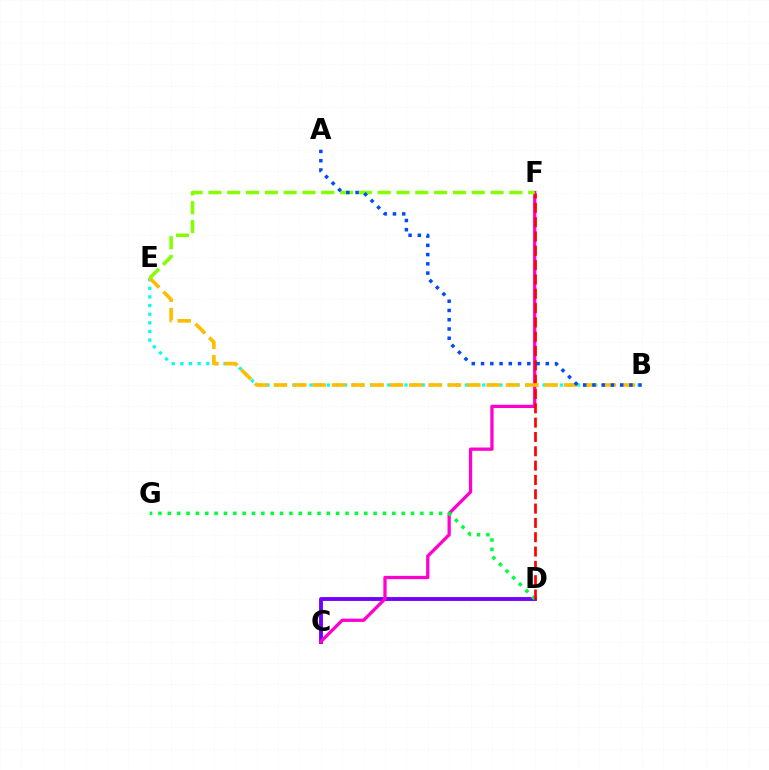{('C', 'D'): [{'color': '#7200ff', 'line_style': 'solid', 'thickness': 2.79}], ('B', 'E'): [{'color': '#00fff6', 'line_style': 'dotted', 'thickness': 2.34}, {'color': '#ffbd00', 'line_style': 'dashed', 'thickness': 2.63}], ('C', 'F'): [{'color': '#ff00cf', 'line_style': 'solid', 'thickness': 2.36}], ('D', 'G'): [{'color': '#00ff39', 'line_style': 'dotted', 'thickness': 2.54}], ('D', 'F'): [{'color': '#ff0000', 'line_style': 'dashed', 'thickness': 1.95}], ('E', 'F'): [{'color': '#84ff00', 'line_style': 'dashed', 'thickness': 2.56}], ('A', 'B'): [{'color': '#004bff', 'line_style': 'dotted', 'thickness': 2.51}]}